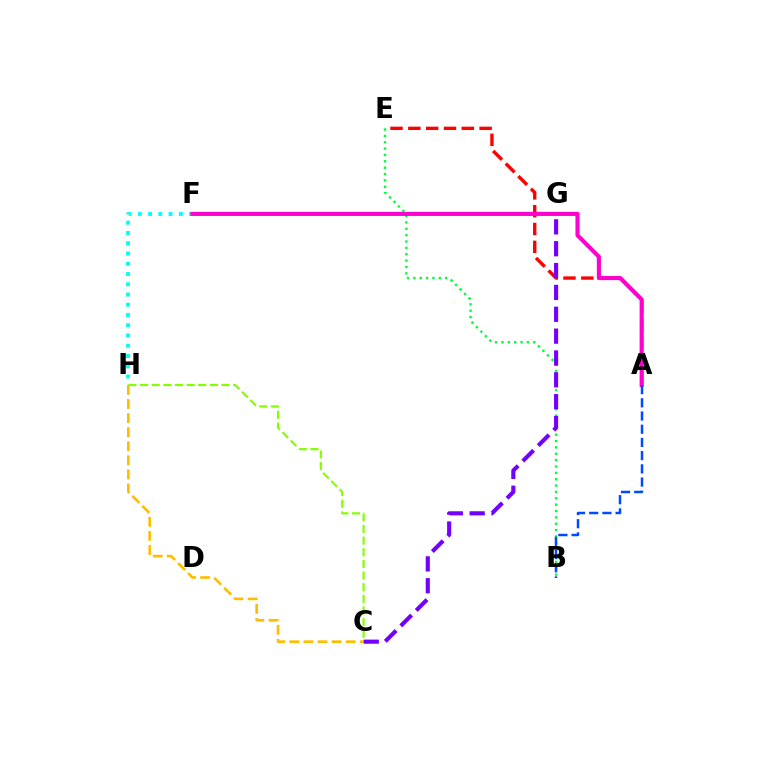{('B', 'E'): [{'color': '#00ff39', 'line_style': 'dotted', 'thickness': 1.73}], ('F', 'H'): [{'color': '#00fff6', 'line_style': 'dotted', 'thickness': 2.79}], ('A', 'E'): [{'color': '#ff0000', 'line_style': 'dashed', 'thickness': 2.42}], ('A', 'F'): [{'color': '#ff00cf', 'line_style': 'solid', 'thickness': 2.96}], ('C', 'H'): [{'color': '#84ff00', 'line_style': 'dashed', 'thickness': 1.58}, {'color': '#ffbd00', 'line_style': 'dashed', 'thickness': 1.91}], ('C', 'G'): [{'color': '#7200ff', 'line_style': 'dashed', 'thickness': 2.97}], ('A', 'B'): [{'color': '#004bff', 'line_style': 'dashed', 'thickness': 1.79}]}